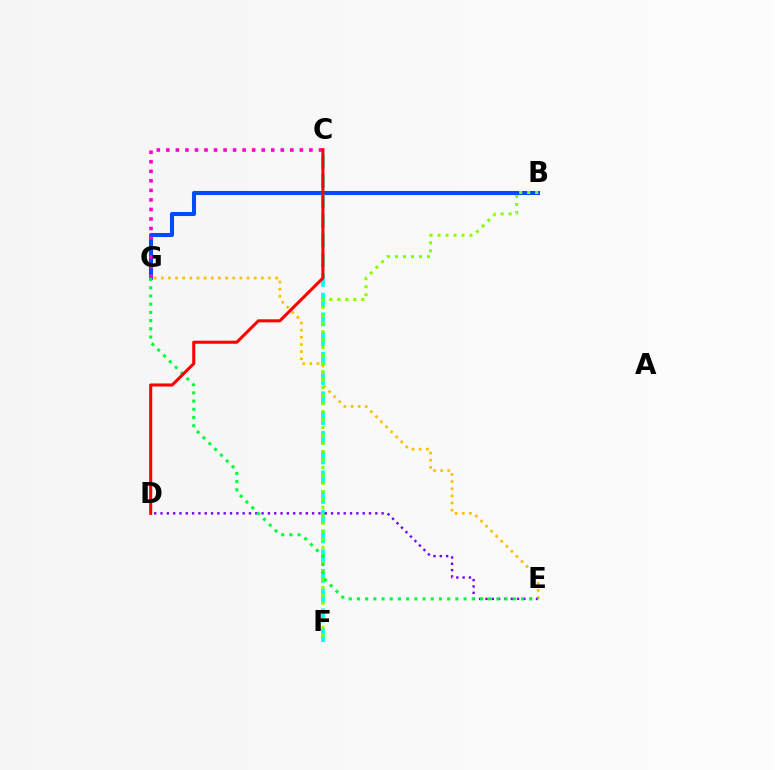{('B', 'G'): [{'color': '#004bff', 'line_style': 'solid', 'thickness': 2.92}], ('C', 'F'): [{'color': '#00fff6', 'line_style': 'dashed', 'thickness': 2.68}], ('E', 'G'): [{'color': '#ffbd00', 'line_style': 'dotted', 'thickness': 1.94}, {'color': '#00ff39', 'line_style': 'dotted', 'thickness': 2.23}], ('B', 'F'): [{'color': '#84ff00', 'line_style': 'dotted', 'thickness': 2.17}], ('C', 'G'): [{'color': '#ff00cf', 'line_style': 'dotted', 'thickness': 2.59}], ('D', 'E'): [{'color': '#7200ff', 'line_style': 'dotted', 'thickness': 1.72}], ('C', 'D'): [{'color': '#ff0000', 'line_style': 'solid', 'thickness': 2.2}]}